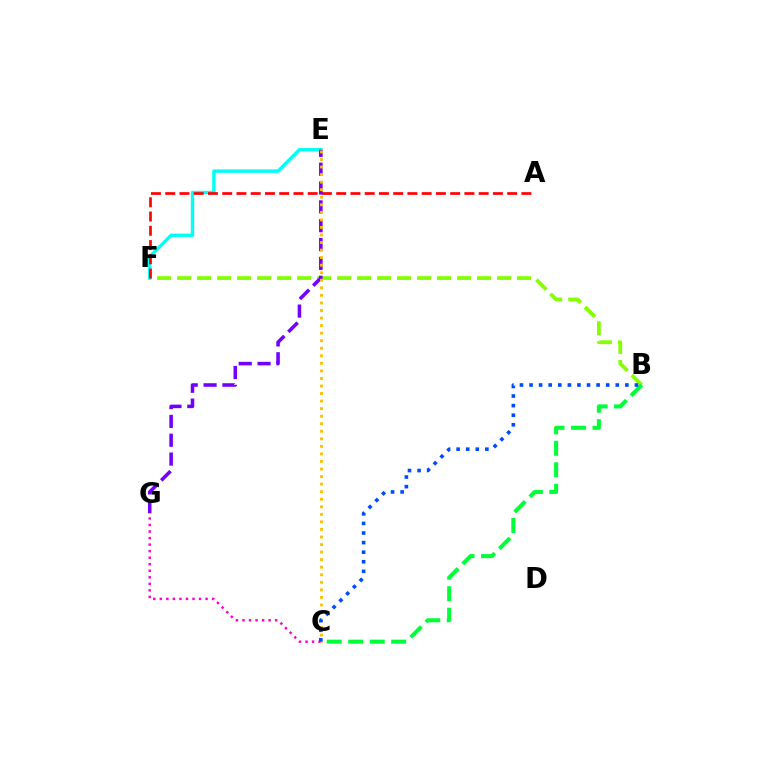{('B', 'F'): [{'color': '#84ff00', 'line_style': 'dashed', 'thickness': 2.72}], ('E', 'F'): [{'color': '#00fff6', 'line_style': 'solid', 'thickness': 2.43}], ('A', 'F'): [{'color': '#ff0000', 'line_style': 'dashed', 'thickness': 1.94}], ('C', 'G'): [{'color': '#ff00cf', 'line_style': 'dotted', 'thickness': 1.78}], ('E', 'G'): [{'color': '#7200ff', 'line_style': 'dashed', 'thickness': 2.56}], ('C', 'E'): [{'color': '#ffbd00', 'line_style': 'dotted', 'thickness': 2.05}], ('B', 'C'): [{'color': '#00ff39', 'line_style': 'dashed', 'thickness': 2.92}, {'color': '#004bff', 'line_style': 'dotted', 'thickness': 2.6}]}